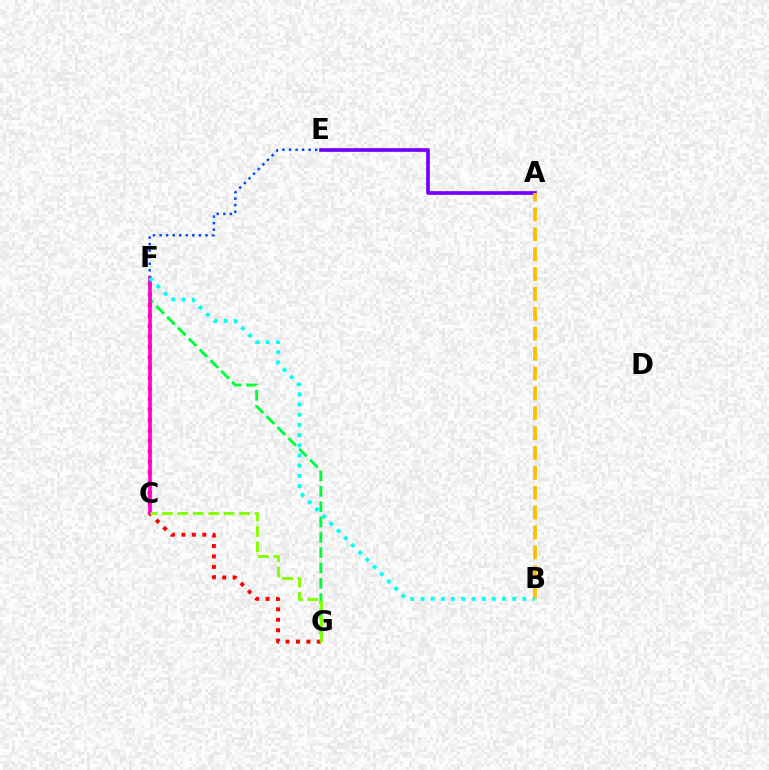{('F', 'G'): [{'color': '#ff0000', 'line_style': 'dotted', 'thickness': 2.84}, {'color': '#00ff39', 'line_style': 'dashed', 'thickness': 2.08}], ('A', 'E'): [{'color': '#7200ff', 'line_style': 'solid', 'thickness': 2.66}], ('E', 'F'): [{'color': '#004bff', 'line_style': 'dotted', 'thickness': 1.78}], ('A', 'B'): [{'color': '#ffbd00', 'line_style': 'dashed', 'thickness': 2.7}], ('C', 'F'): [{'color': '#ff00cf', 'line_style': 'solid', 'thickness': 2.62}], ('C', 'G'): [{'color': '#84ff00', 'line_style': 'dashed', 'thickness': 2.1}], ('B', 'F'): [{'color': '#00fff6', 'line_style': 'dotted', 'thickness': 2.77}]}